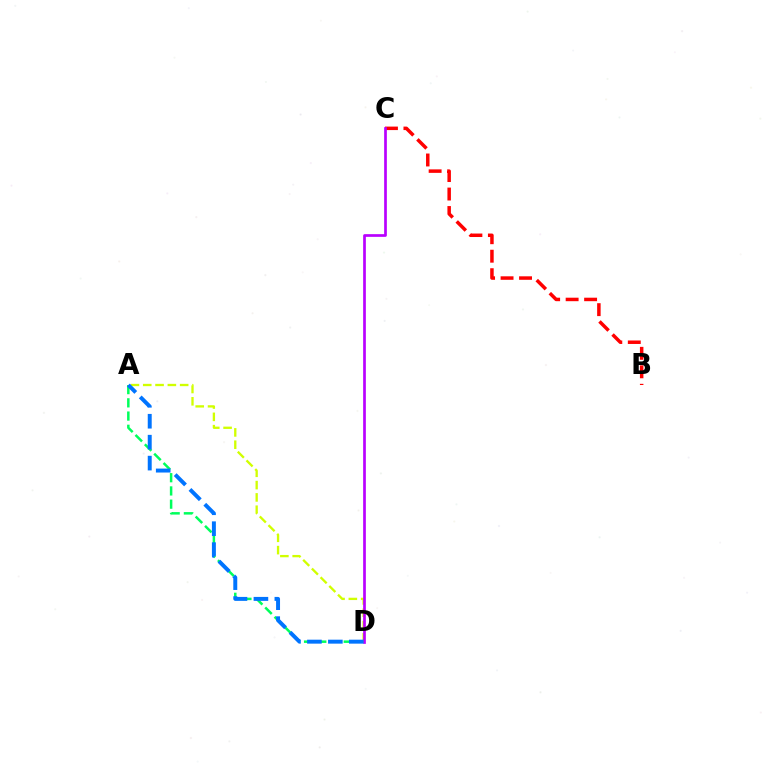{('B', 'C'): [{'color': '#ff0000', 'line_style': 'dashed', 'thickness': 2.51}], ('A', 'D'): [{'color': '#00ff5c', 'line_style': 'dashed', 'thickness': 1.8}, {'color': '#d1ff00', 'line_style': 'dashed', 'thickness': 1.67}, {'color': '#0074ff', 'line_style': 'dashed', 'thickness': 2.84}], ('C', 'D'): [{'color': '#b900ff', 'line_style': 'solid', 'thickness': 1.95}]}